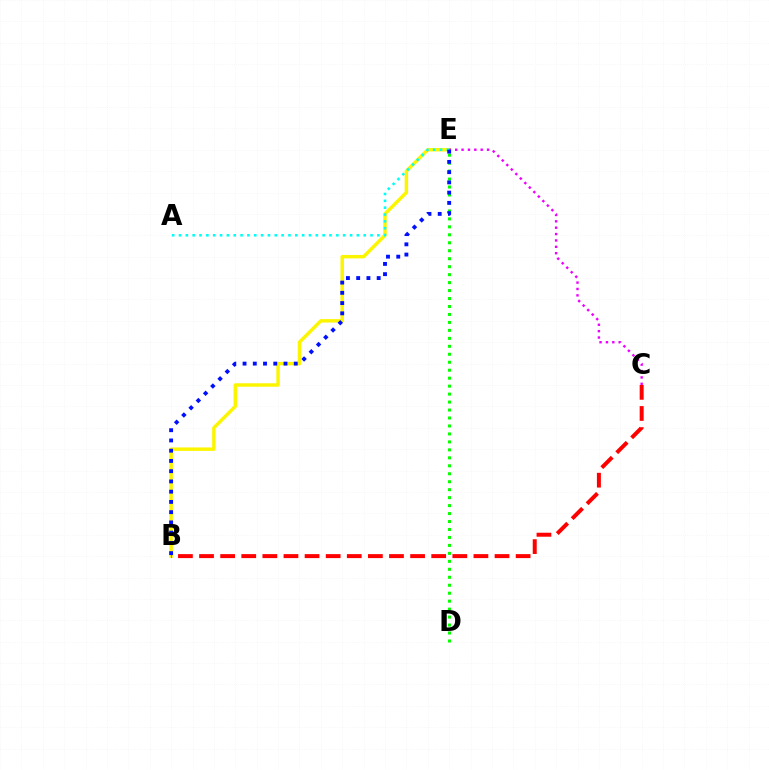{('B', 'E'): [{'color': '#fcf500', 'line_style': 'solid', 'thickness': 2.48}, {'color': '#0010ff', 'line_style': 'dotted', 'thickness': 2.78}], ('B', 'C'): [{'color': '#ff0000', 'line_style': 'dashed', 'thickness': 2.87}], ('D', 'E'): [{'color': '#08ff00', 'line_style': 'dotted', 'thickness': 2.16}], ('C', 'E'): [{'color': '#ee00ff', 'line_style': 'dotted', 'thickness': 1.73}], ('A', 'E'): [{'color': '#00fff6', 'line_style': 'dotted', 'thickness': 1.86}]}